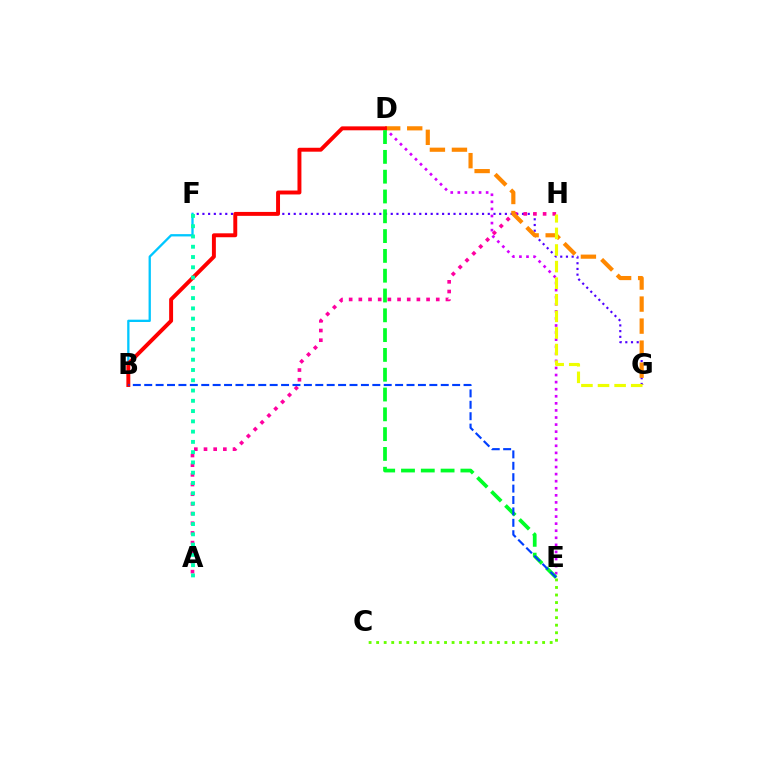{('F', 'G'): [{'color': '#4f00ff', 'line_style': 'dotted', 'thickness': 1.55}], ('B', 'F'): [{'color': '#00c7ff', 'line_style': 'solid', 'thickness': 1.66}], ('A', 'H'): [{'color': '#ff00a0', 'line_style': 'dotted', 'thickness': 2.63}], ('D', 'E'): [{'color': '#d600ff', 'line_style': 'dotted', 'thickness': 1.92}, {'color': '#00ff27', 'line_style': 'dashed', 'thickness': 2.69}], ('D', 'G'): [{'color': '#ff8800', 'line_style': 'dashed', 'thickness': 2.99}], ('B', 'D'): [{'color': '#ff0000', 'line_style': 'solid', 'thickness': 2.83}], ('B', 'E'): [{'color': '#003fff', 'line_style': 'dashed', 'thickness': 1.55}], ('C', 'E'): [{'color': '#66ff00', 'line_style': 'dotted', 'thickness': 2.05}], ('A', 'F'): [{'color': '#00ffaf', 'line_style': 'dotted', 'thickness': 2.79}], ('G', 'H'): [{'color': '#eeff00', 'line_style': 'dashed', 'thickness': 2.25}]}